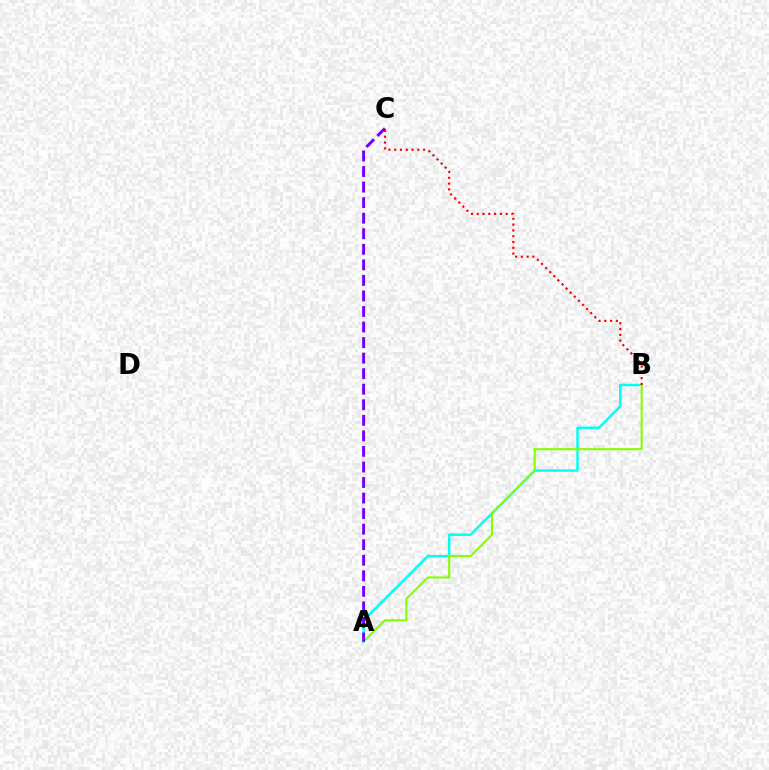{('A', 'B'): [{'color': '#00fff6', 'line_style': 'solid', 'thickness': 1.76}, {'color': '#84ff00', 'line_style': 'solid', 'thickness': 1.5}], ('A', 'C'): [{'color': '#7200ff', 'line_style': 'dashed', 'thickness': 2.11}], ('B', 'C'): [{'color': '#ff0000', 'line_style': 'dotted', 'thickness': 1.57}]}